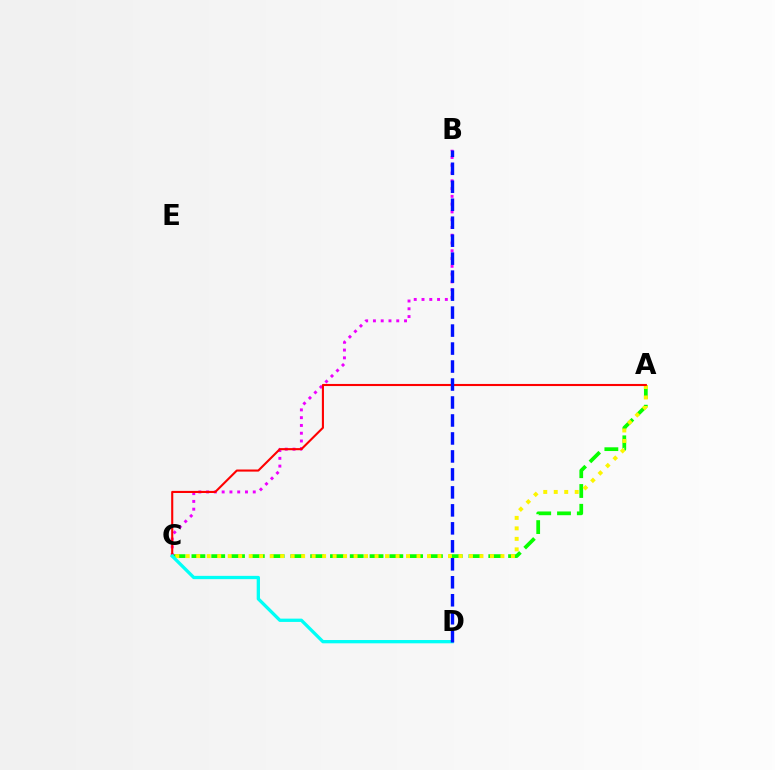{('A', 'C'): [{'color': '#08ff00', 'line_style': 'dashed', 'thickness': 2.69}, {'color': '#fcf500', 'line_style': 'dotted', 'thickness': 2.85}, {'color': '#ff0000', 'line_style': 'solid', 'thickness': 1.51}], ('B', 'C'): [{'color': '#ee00ff', 'line_style': 'dotted', 'thickness': 2.11}], ('C', 'D'): [{'color': '#00fff6', 'line_style': 'solid', 'thickness': 2.37}], ('B', 'D'): [{'color': '#0010ff', 'line_style': 'dashed', 'thickness': 2.44}]}